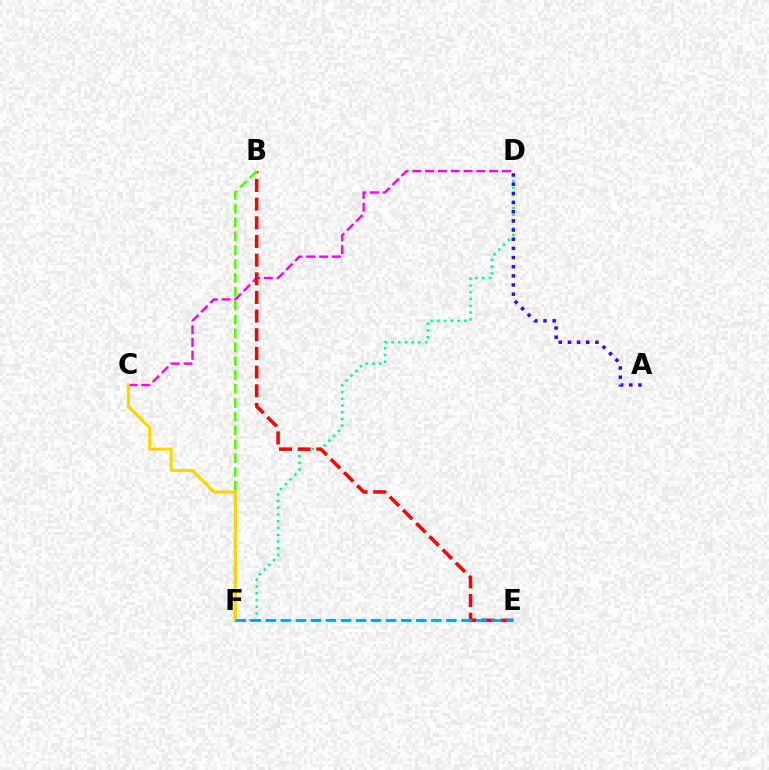{('D', 'F'): [{'color': '#00ff86', 'line_style': 'dotted', 'thickness': 1.83}], ('C', 'D'): [{'color': '#ff00ed', 'line_style': 'dashed', 'thickness': 1.74}], ('B', 'E'): [{'color': '#ff0000', 'line_style': 'dashed', 'thickness': 2.54}], ('B', 'F'): [{'color': '#4fff00', 'line_style': 'dashed', 'thickness': 1.88}], ('C', 'F'): [{'color': '#ffd500', 'line_style': 'solid', 'thickness': 2.27}], ('E', 'F'): [{'color': '#009eff', 'line_style': 'dashed', 'thickness': 2.04}], ('A', 'D'): [{'color': '#3700ff', 'line_style': 'dotted', 'thickness': 2.49}]}